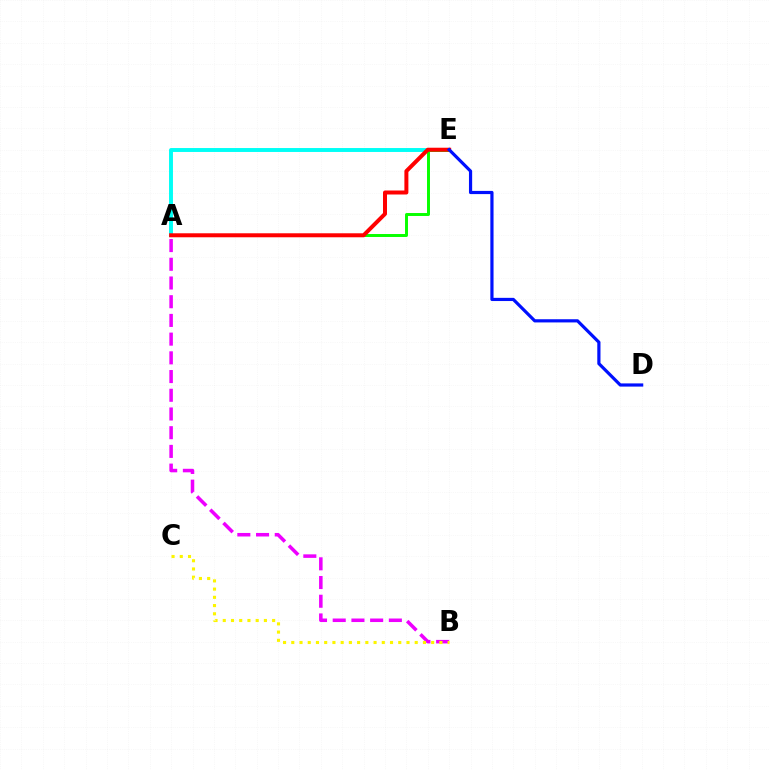{('A', 'B'): [{'color': '#ee00ff', 'line_style': 'dashed', 'thickness': 2.54}], ('A', 'E'): [{'color': '#00fff6', 'line_style': 'solid', 'thickness': 2.83}, {'color': '#08ff00', 'line_style': 'solid', 'thickness': 2.13}, {'color': '#ff0000', 'line_style': 'solid', 'thickness': 2.88}], ('B', 'C'): [{'color': '#fcf500', 'line_style': 'dotted', 'thickness': 2.24}], ('D', 'E'): [{'color': '#0010ff', 'line_style': 'solid', 'thickness': 2.3}]}